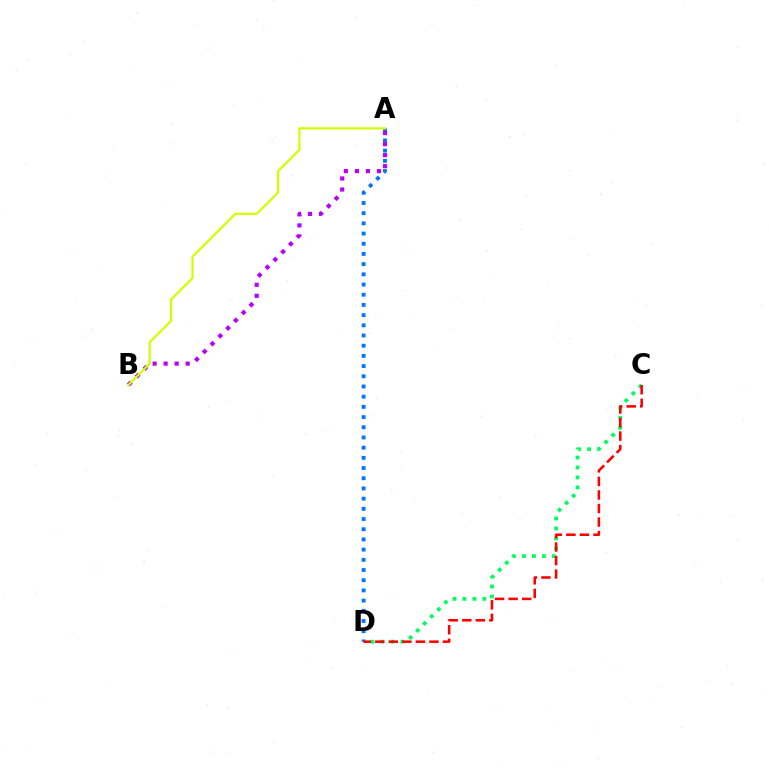{('C', 'D'): [{'color': '#00ff5c', 'line_style': 'dotted', 'thickness': 2.71}, {'color': '#ff0000', 'line_style': 'dashed', 'thickness': 1.84}], ('A', 'D'): [{'color': '#0074ff', 'line_style': 'dotted', 'thickness': 2.77}], ('A', 'B'): [{'color': '#b900ff', 'line_style': 'dotted', 'thickness': 2.99}, {'color': '#d1ff00', 'line_style': 'solid', 'thickness': 1.6}]}